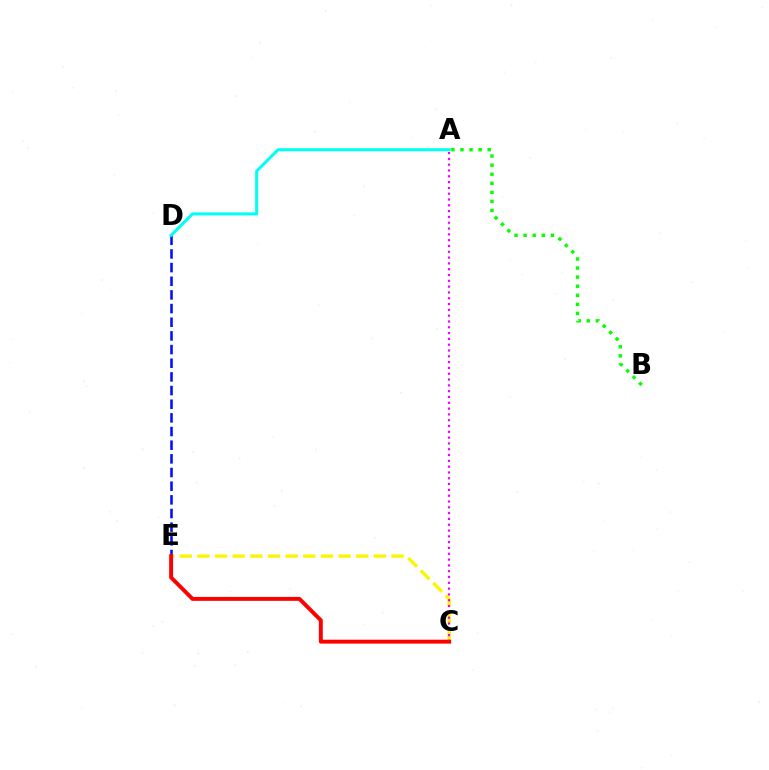{('C', 'E'): [{'color': '#fcf500', 'line_style': 'dashed', 'thickness': 2.4}, {'color': '#ff0000', 'line_style': 'solid', 'thickness': 2.82}], ('D', 'E'): [{'color': '#0010ff', 'line_style': 'dashed', 'thickness': 1.86}], ('A', 'C'): [{'color': '#ee00ff', 'line_style': 'dotted', 'thickness': 1.58}], ('A', 'B'): [{'color': '#08ff00', 'line_style': 'dotted', 'thickness': 2.47}], ('A', 'D'): [{'color': '#00fff6', 'line_style': 'solid', 'thickness': 2.19}]}